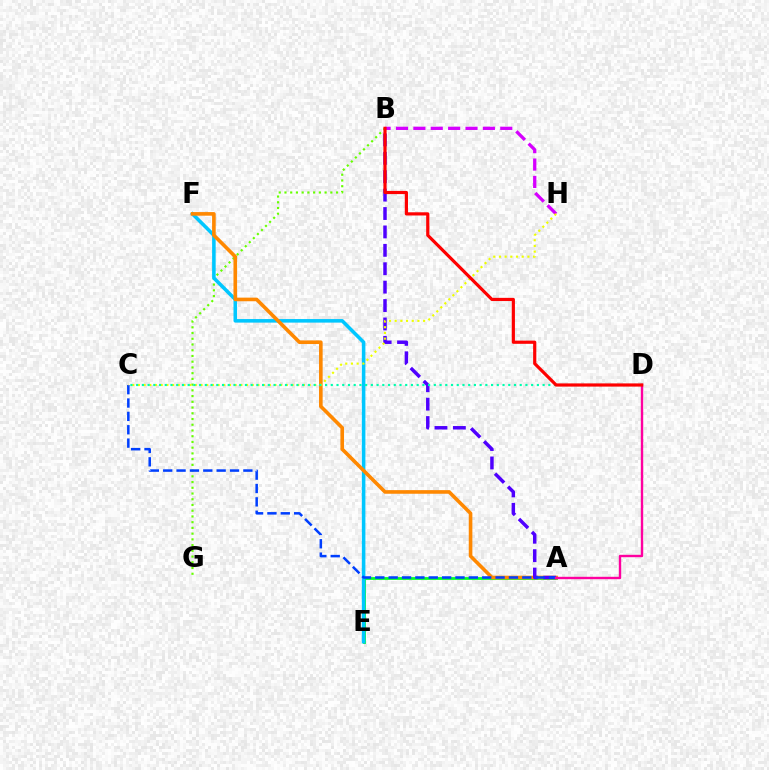{('A', 'E'): [{'color': '#00ff27', 'line_style': 'solid', 'thickness': 2.01}], ('B', 'G'): [{'color': '#66ff00', 'line_style': 'dotted', 'thickness': 1.56}], ('E', 'F'): [{'color': '#00c7ff', 'line_style': 'solid', 'thickness': 2.56}], ('A', 'F'): [{'color': '#ff8800', 'line_style': 'solid', 'thickness': 2.6}], ('B', 'H'): [{'color': '#d600ff', 'line_style': 'dashed', 'thickness': 2.36}], ('A', 'B'): [{'color': '#4f00ff', 'line_style': 'dashed', 'thickness': 2.5}], ('A', 'C'): [{'color': '#003fff', 'line_style': 'dashed', 'thickness': 1.82}], ('A', 'D'): [{'color': '#ff00a0', 'line_style': 'solid', 'thickness': 1.72}], ('C', 'H'): [{'color': '#eeff00', 'line_style': 'dotted', 'thickness': 1.55}], ('C', 'D'): [{'color': '#00ffaf', 'line_style': 'dotted', 'thickness': 1.56}], ('B', 'D'): [{'color': '#ff0000', 'line_style': 'solid', 'thickness': 2.3}]}